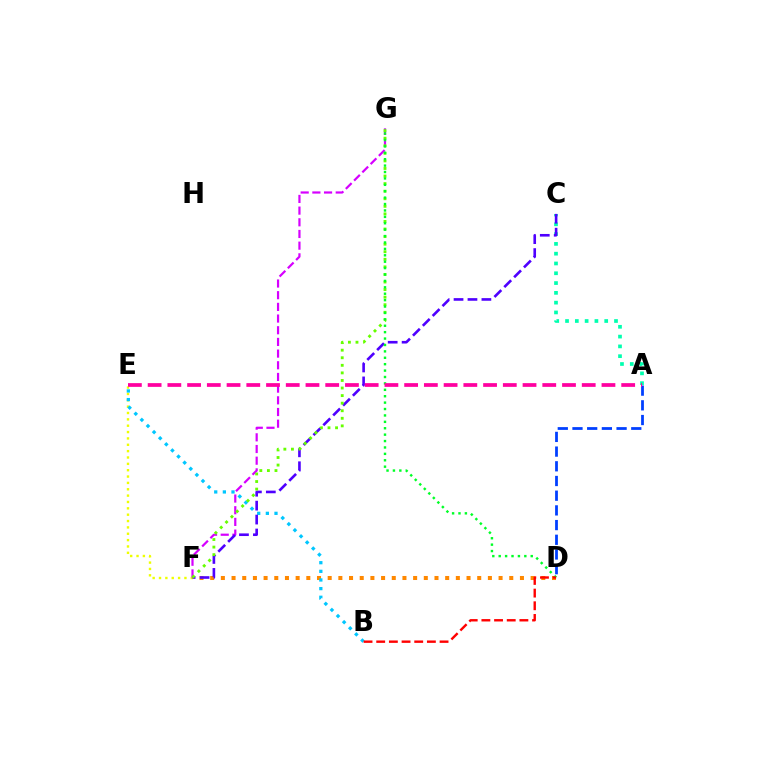{('E', 'F'): [{'color': '#eeff00', 'line_style': 'dotted', 'thickness': 1.73}], ('A', 'D'): [{'color': '#003fff', 'line_style': 'dashed', 'thickness': 2.0}], ('D', 'F'): [{'color': '#ff8800', 'line_style': 'dotted', 'thickness': 2.9}], ('B', 'E'): [{'color': '#00c7ff', 'line_style': 'dotted', 'thickness': 2.35}], ('F', 'G'): [{'color': '#d600ff', 'line_style': 'dashed', 'thickness': 1.59}, {'color': '#66ff00', 'line_style': 'dotted', 'thickness': 2.06}], ('A', 'C'): [{'color': '#00ffaf', 'line_style': 'dotted', 'thickness': 2.66}], ('C', 'F'): [{'color': '#4f00ff', 'line_style': 'dashed', 'thickness': 1.89}], ('D', 'G'): [{'color': '#00ff27', 'line_style': 'dotted', 'thickness': 1.74}], ('B', 'D'): [{'color': '#ff0000', 'line_style': 'dashed', 'thickness': 1.72}], ('A', 'E'): [{'color': '#ff00a0', 'line_style': 'dashed', 'thickness': 2.68}]}